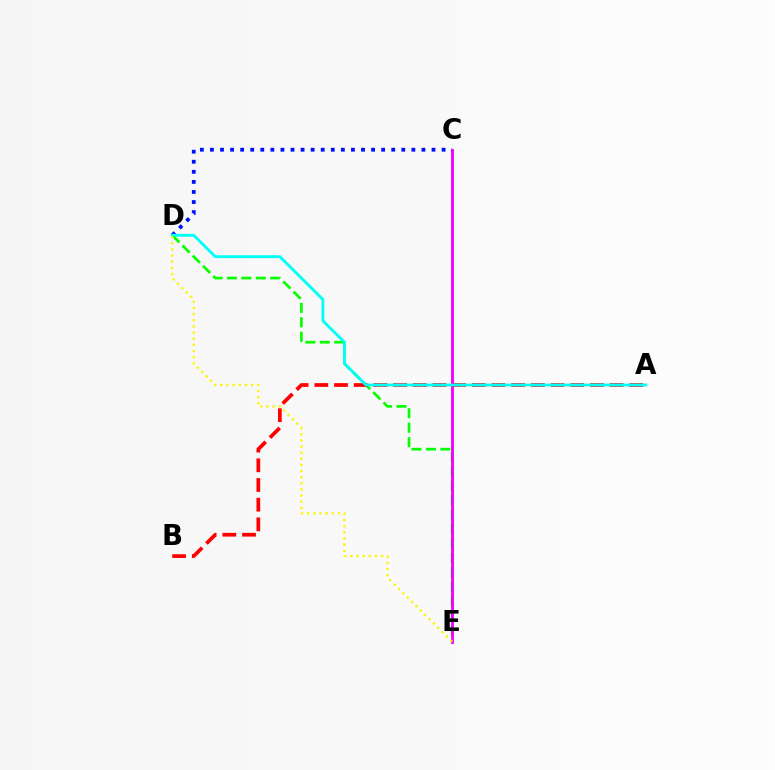{('D', 'E'): [{'color': '#08ff00', 'line_style': 'dashed', 'thickness': 1.96}, {'color': '#fcf500', 'line_style': 'dotted', 'thickness': 1.67}], ('C', 'E'): [{'color': '#ee00ff', 'line_style': 'solid', 'thickness': 2.04}], ('C', 'D'): [{'color': '#0010ff', 'line_style': 'dotted', 'thickness': 2.74}], ('A', 'B'): [{'color': '#ff0000', 'line_style': 'dashed', 'thickness': 2.67}], ('A', 'D'): [{'color': '#00fff6', 'line_style': 'solid', 'thickness': 2.05}]}